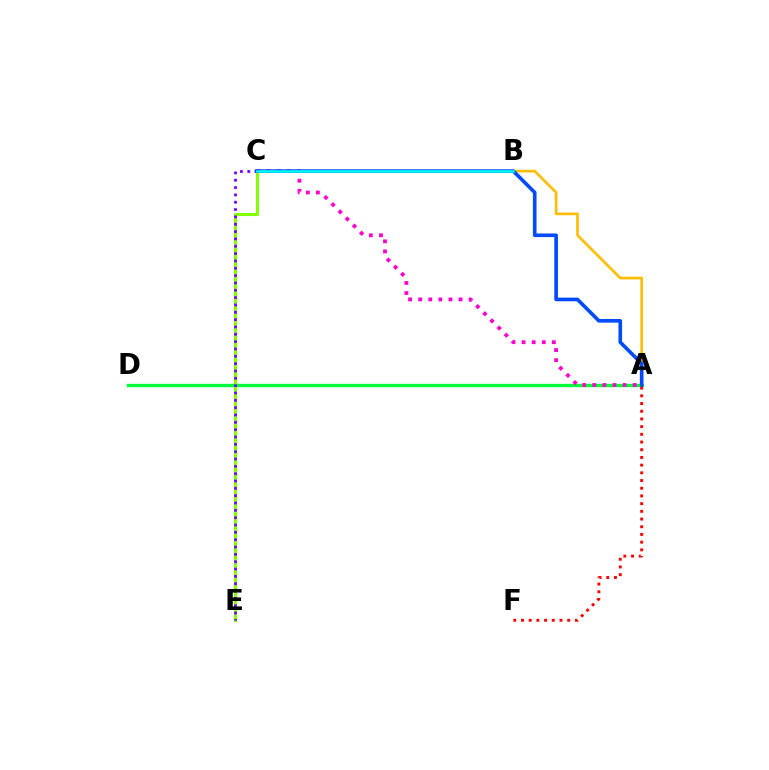{('A', 'D'): [{'color': '#00ff39', 'line_style': 'solid', 'thickness': 2.41}], ('C', 'E'): [{'color': '#84ff00', 'line_style': 'solid', 'thickness': 2.21}, {'color': '#7200ff', 'line_style': 'dotted', 'thickness': 1.99}], ('A', 'C'): [{'color': '#ff00cf', 'line_style': 'dotted', 'thickness': 2.74}, {'color': '#004bff', 'line_style': 'solid', 'thickness': 2.62}], ('A', 'B'): [{'color': '#ffbd00', 'line_style': 'solid', 'thickness': 1.92}], ('A', 'F'): [{'color': '#ff0000', 'line_style': 'dotted', 'thickness': 2.09}], ('B', 'C'): [{'color': '#00fff6', 'line_style': 'solid', 'thickness': 1.8}]}